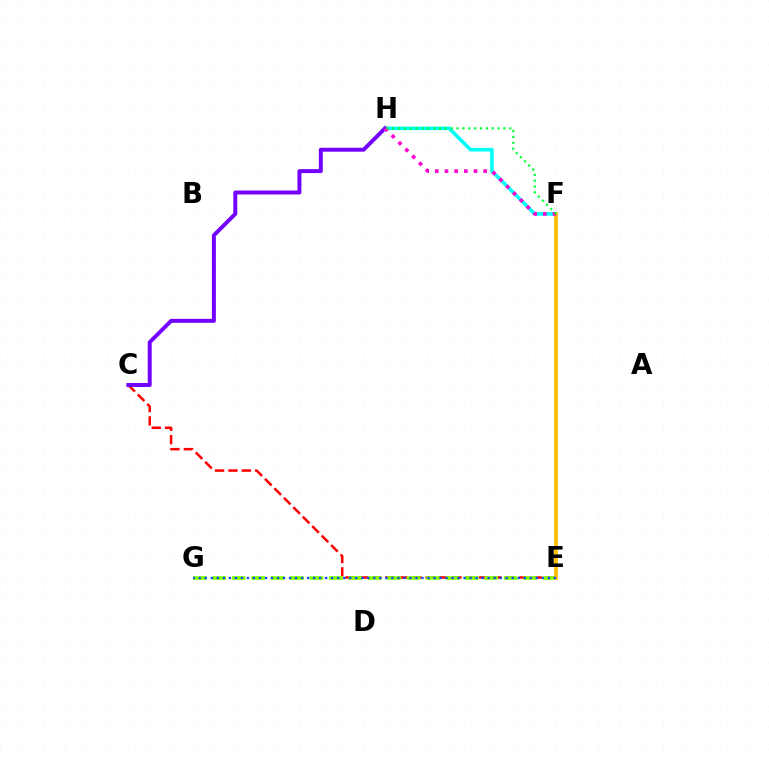{('C', 'E'): [{'color': '#ff0000', 'line_style': 'dashed', 'thickness': 1.82}], ('F', 'H'): [{'color': '#00fff6', 'line_style': 'solid', 'thickness': 2.57}, {'color': '#ff00cf', 'line_style': 'dotted', 'thickness': 2.63}, {'color': '#00ff39', 'line_style': 'dotted', 'thickness': 1.59}], ('E', 'G'): [{'color': '#84ff00', 'line_style': 'dashed', 'thickness': 2.64}, {'color': '#004bff', 'line_style': 'dotted', 'thickness': 1.64}], ('E', 'F'): [{'color': '#ffbd00', 'line_style': 'solid', 'thickness': 2.65}], ('C', 'H'): [{'color': '#7200ff', 'line_style': 'solid', 'thickness': 2.84}]}